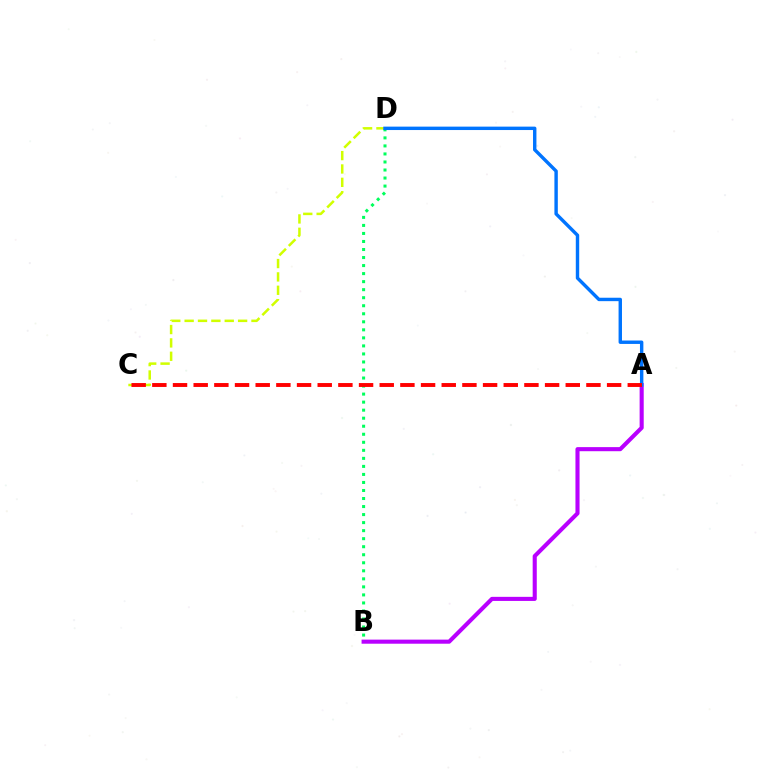{('B', 'D'): [{'color': '#00ff5c', 'line_style': 'dotted', 'thickness': 2.18}], ('C', 'D'): [{'color': '#d1ff00', 'line_style': 'dashed', 'thickness': 1.82}], ('A', 'B'): [{'color': '#b900ff', 'line_style': 'solid', 'thickness': 2.95}], ('A', 'D'): [{'color': '#0074ff', 'line_style': 'solid', 'thickness': 2.46}], ('A', 'C'): [{'color': '#ff0000', 'line_style': 'dashed', 'thickness': 2.81}]}